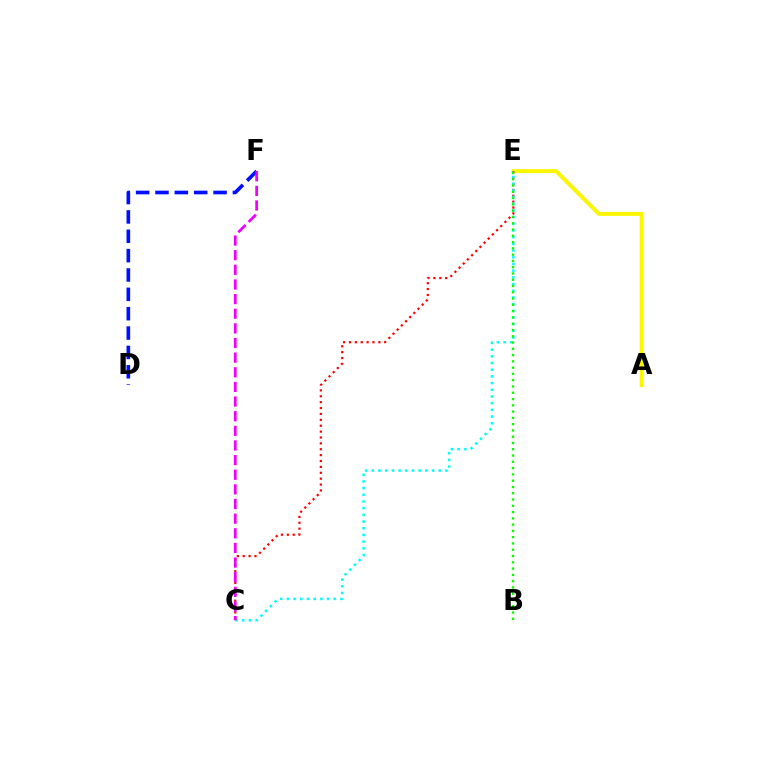{('A', 'E'): [{'color': '#fcf500', 'line_style': 'solid', 'thickness': 2.84}], ('D', 'F'): [{'color': '#0010ff', 'line_style': 'dashed', 'thickness': 2.63}], ('C', 'E'): [{'color': '#ff0000', 'line_style': 'dotted', 'thickness': 1.6}, {'color': '#00fff6', 'line_style': 'dotted', 'thickness': 1.82}], ('B', 'E'): [{'color': '#08ff00', 'line_style': 'dotted', 'thickness': 1.71}], ('C', 'F'): [{'color': '#ee00ff', 'line_style': 'dashed', 'thickness': 1.99}]}